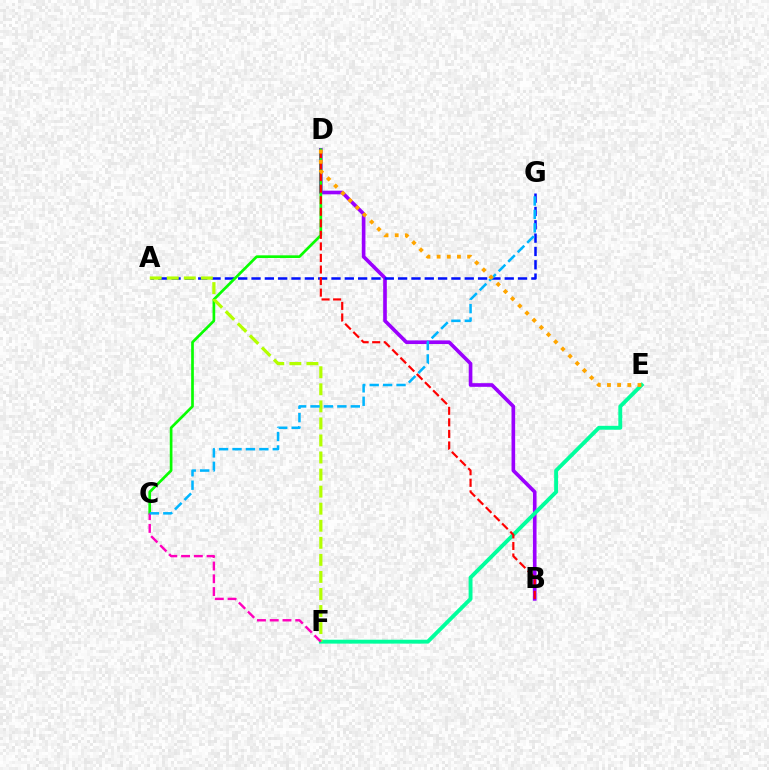{('B', 'D'): [{'color': '#9b00ff', 'line_style': 'solid', 'thickness': 2.63}, {'color': '#ff0000', 'line_style': 'dashed', 'thickness': 1.57}], ('A', 'G'): [{'color': '#0010ff', 'line_style': 'dashed', 'thickness': 1.81}], ('C', 'D'): [{'color': '#08ff00', 'line_style': 'solid', 'thickness': 1.93}], ('E', 'F'): [{'color': '#00ff9d', 'line_style': 'solid', 'thickness': 2.8}], ('A', 'F'): [{'color': '#b3ff00', 'line_style': 'dashed', 'thickness': 2.32}], ('C', 'F'): [{'color': '#ff00bd', 'line_style': 'dashed', 'thickness': 1.73}], ('C', 'G'): [{'color': '#00b5ff', 'line_style': 'dashed', 'thickness': 1.82}], ('D', 'E'): [{'color': '#ffa500', 'line_style': 'dotted', 'thickness': 2.76}]}